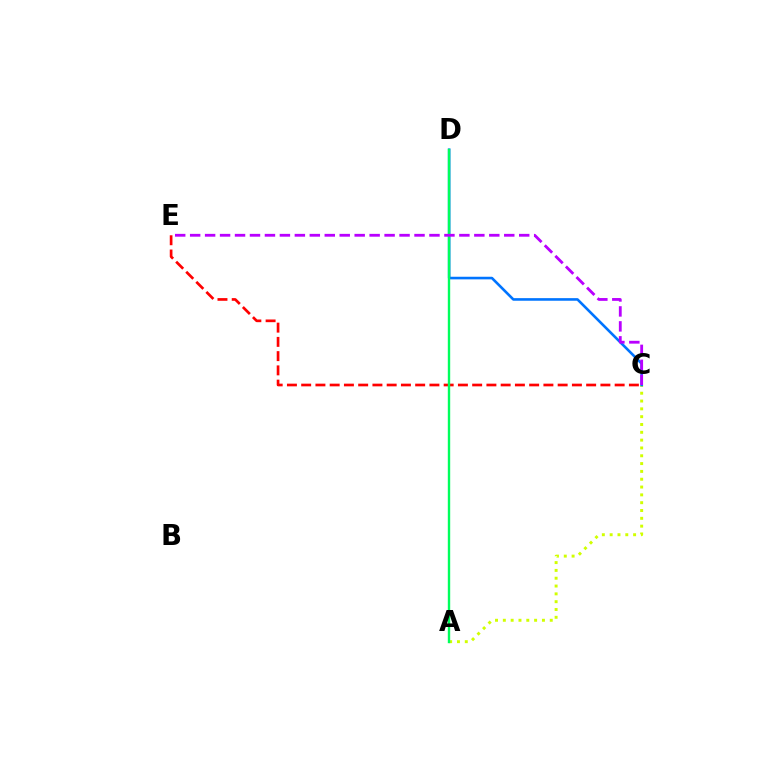{('A', 'C'): [{'color': '#d1ff00', 'line_style': 'dotted', 'thickness': 2.12}], ('C', 'D'): [{'color': '#0074ff', 'line_style': 'solid', 'thickness': 1.88}], ('C', 'E'): [{'color': '#ff0000', 'line_style': 'dashed', 'thickness': 1.94}, {'color': '#b900ff', 'line_style': 'dashed', 'thickness': 2.03}], ('A', 'D'): [{'color': '#00ff5c', 'line_style': 'solid', 'thickness': 1.72}]}